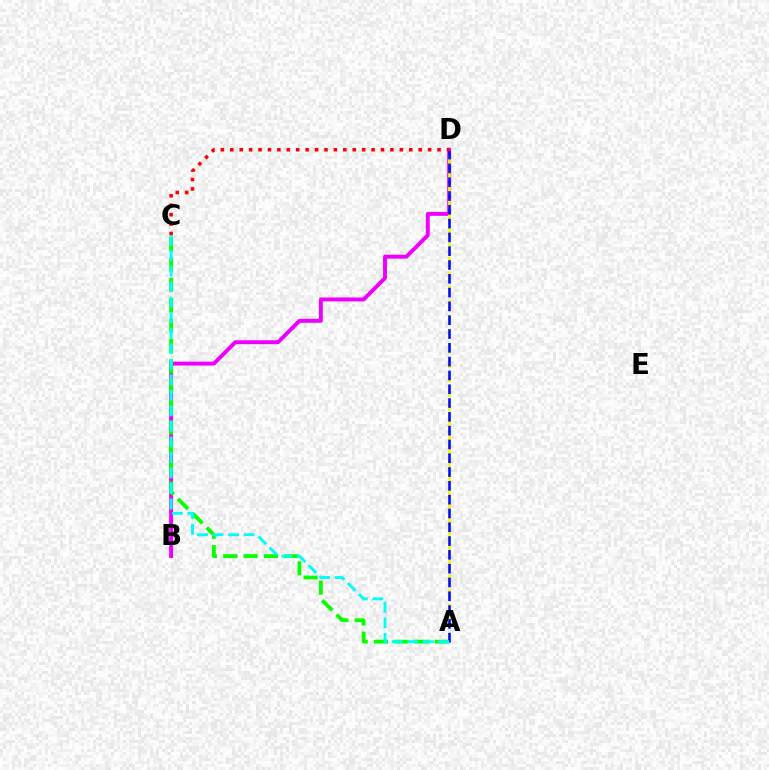{('B', 'D'): [{'color': '#ee00ff', 'line_style': 'solid', 'thickness': 2.83}], ('A', 'C'): [{'color': '#08ff00', 'line_style': 'dashed', 'thickness': 2.76}, {'color': '#00fff6', 'line_style': 'dashed', 'thickness': 2.11}], ('A', 'D'): [{'color': '#fcf500', 'line_style': 'dashed', 'thickness': 1.96}, {'color': '#0010ff', 'line_style': 'dashed', 'thickness': 1.88}], ('C', 'D'): [{'color': '#ff0000', 'line_style': 'dotted', 'thickness': 2.56}]}